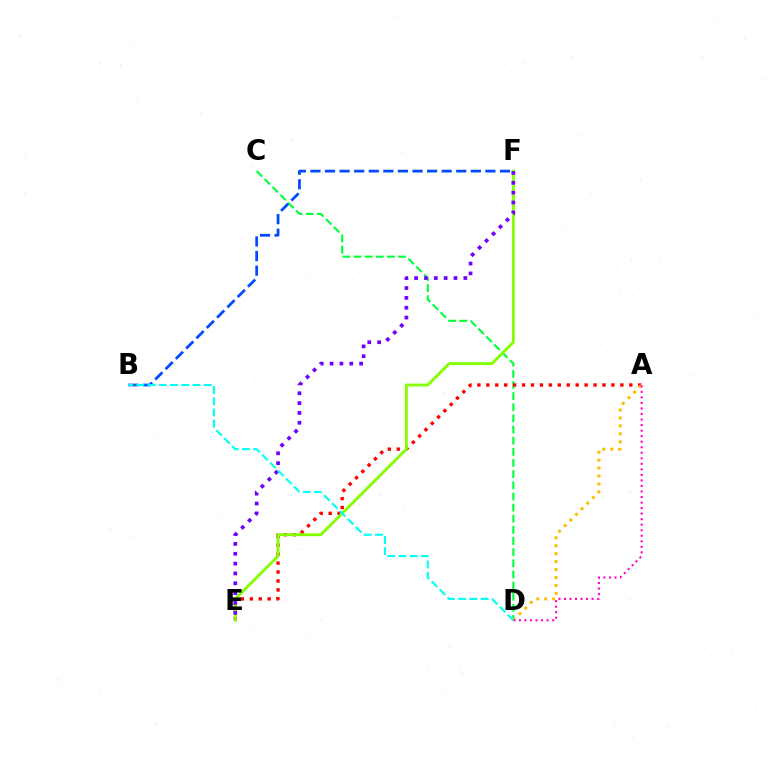{('C', 'D'): [{'color': '#00ff39', 'line_style': 'dashed', 'thickness': 1.51}], ('A', 'E'): [{'color': '#ff0000', 'line_style': 'dotted', 'thickness': 2.43}], ('E', 'F'): [{'color': '#84ff00', 'line_style': 'solid', 'thickness': 2.05}, {'color': '#7200ff', 'line_style': 'dotted', 'thickness': 2.68}], ('B', 'F'): [{'color': '#004bff', 'line_style': 'dashed', 'thickness': 1.98}], ('A', 'D'): [{'color': '#ffbd00', 'line_style': 'dotted', 'thickness': 2.16}, {'color': '#ff00cf', 'line_style': 'dotted', 'thickness': 1.5}], ('B', 'D'): [{'color': '#00fff6', 'line_style': 'dashed', 'thickness': 1.53}]}